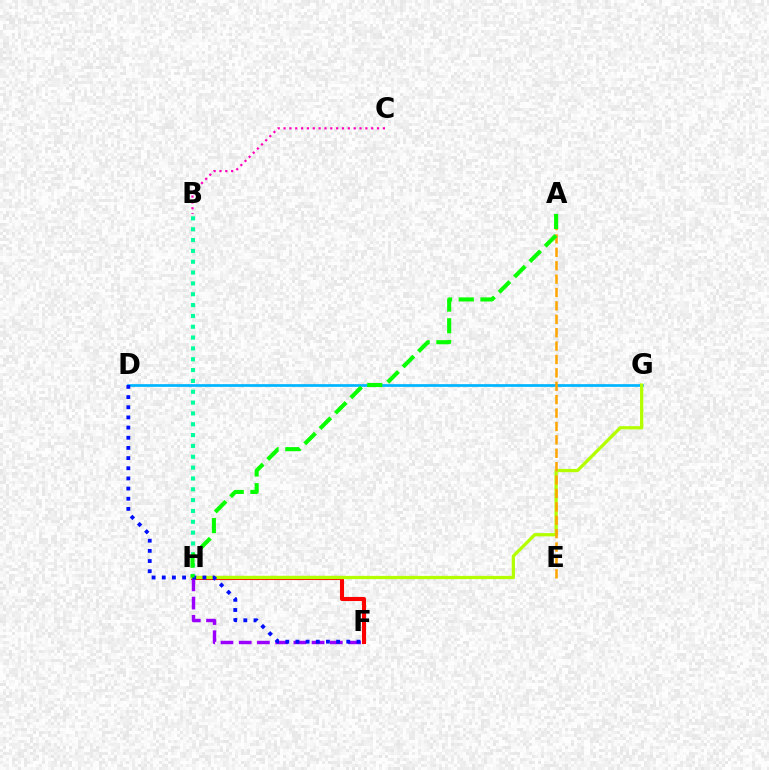{('D', 'G'): [{'color': '#00b5ff', 'line_style': 'solid', 'thickness': 1.95}], ('F', 'H'): [{'color': '#ff0000', 'line_style': 'solid', 'thickness': 2.93}, {'color': '#9b00ff', 'line_style': 'dashed', 'thickness': 2.48}], ('B', 'H'): [{'color': '#00ff9d', 'line_style': 'dotted', 'thickness': 2.94}], ('G', 'H'): [{'color': '#b3ff00', 'line_style': 'solid', 'thickness': 2.35}], ('B', 'C'): [{'color': '#ff00bd', 'line_style': 'dotted', 'thickness': 1.59}], ('A', 'E'): [{'color': '#ffa500', 'line_style': 'dashed', 'thickness': 1.82}], ('D', 'F'): [{'color': '#0010ff', 'line_style': 'dotted', 'thickness': 2.76}], ('A', 'H'): [{'color': '#08ff00', 'line_style': 'dashed', 'thickness': 2.95}]}